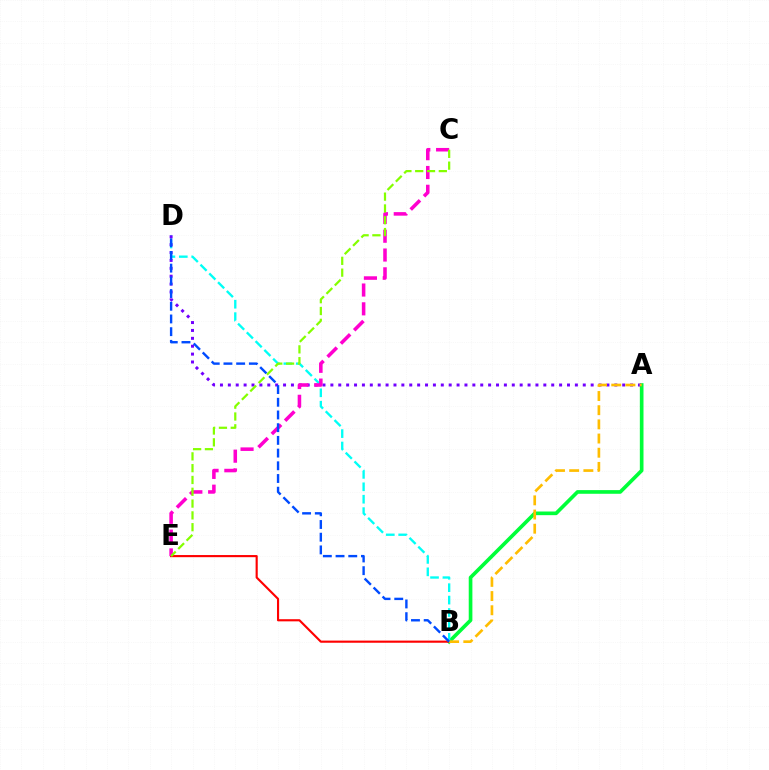{('A', 'B'): [{'color': '#00ff39', 'line_style': 'solid', 'thickness': 2.63}, {'color': '#ffbd00', 'line_style': 'dashed', 'thickness': 1.93}], ('B', 'E'): [{'color': '#ff0000', 'line_style': 'solid', 'thickness': 1.54}], ('B', 'D'): [{'color': '#00fff6', 'line_style': 'dashed', 'thickness': 1.69}, {'color': '#004bff', 'line_style': 'dashed', 'thickness': 1.73}], ('A', 'D'): [{'color': '#7200ff', 'line_style': 'dotted', 'thickness': 2.14}], ('C', 'E'): [{'color': '#ff00cf', 'line_style': 'dashed', 'thickness': 2.55}, {'color': '#84ff00', 'line_style': 'dashed', 'thickness': 1.6}]}